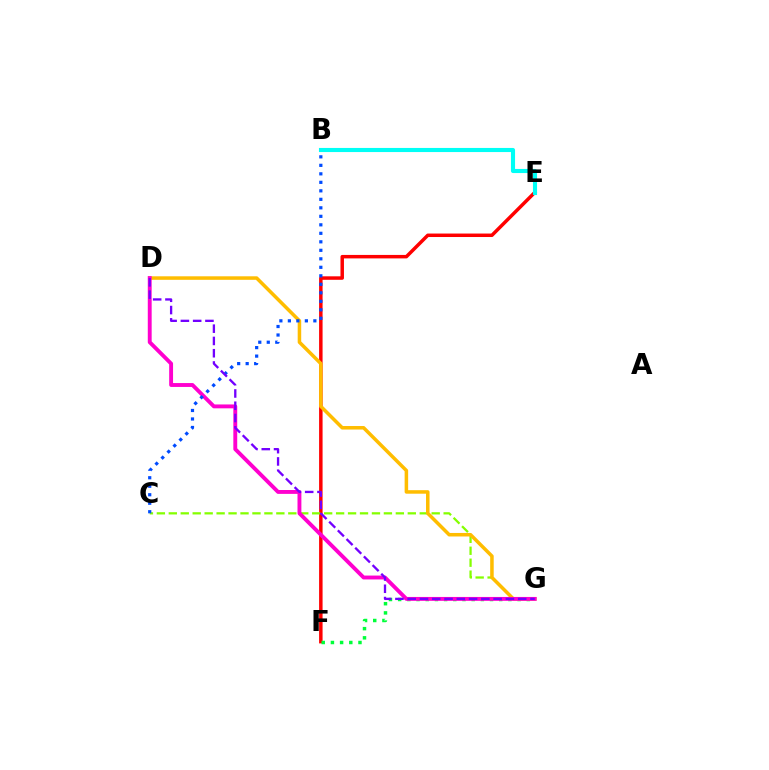{('E', 'F'): [{'color': '#ff0000', 'line_style': 'solid', 'thickness': 2.51}], ('C', 'G'): [{'color': '#84ff00', 'line_style': 'dashed', 'thickness': 1.62}], ('F', 'G'): [{'color': '#00ff39', 'line_style': 'dotted', 'thickness': 2.5}], ('D', 'G'): [{'color': '#ffbd00', 'line_style': 'solid', 'thickness': 2.53}, {'color': '#ff00cf', 'line_style': 'solid', 'thickness': 2.79}, {'color': '#7200ff', 'line_style': 'dashed', 'thickness': 1.67}], ('B', 'C'): [{'color': '#004bff', 'line_style': 'dotted', 'thickness': 2.31}], ('B', 'E'): [{'color': '#00fff6', 'line_style': 'solid', 'thickness': 2.96}]}